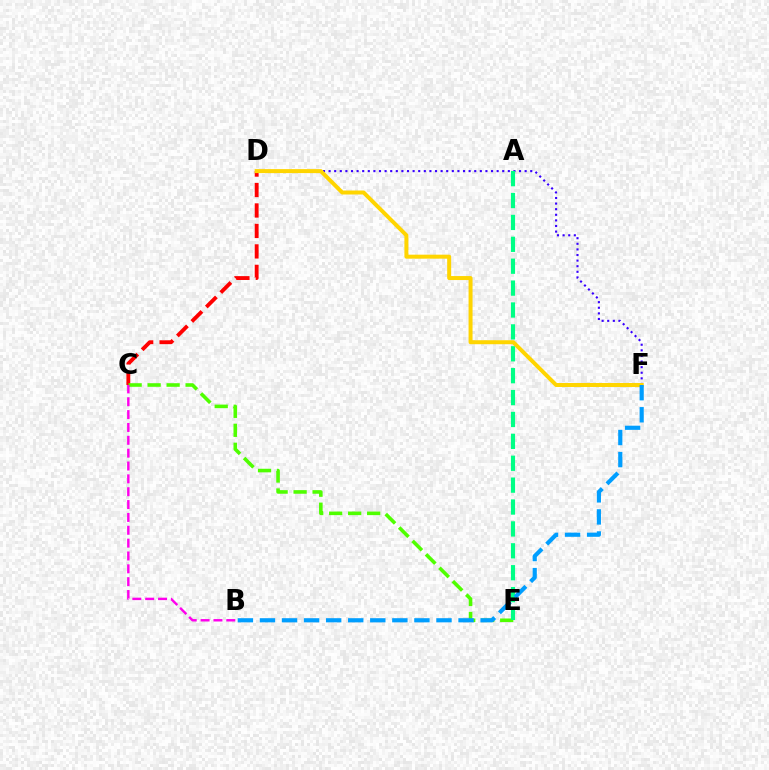{('C', 'D'): [{'color': '#ff0000', 'line_style': 'dashed', 'thickness': 2.78}], ('D', 'F'): [{'color': '#3700ff', 'line_style': 'dotted', 'thickness': 1.52}, {'color': '#ffd500', 'line_style': 'solid', 'thickness': 2.87}], ('C', 'E'): [{'color': '#4fff00', 'line_style': 'dashed', 'thickness': 2.58}], ('A', 'E'): [{'color': '#00ff86', 'line_style': 'dashed', 'thickness': 2.97}], ('B', 'C'): [{'color': '#ff00ed', 'line_style': 'dashed', 'thickness': 1.75}], ('B', 'F'): [{'color': '#009eff', 'line_style': 'dashed', 'thickness': 3.0}]}